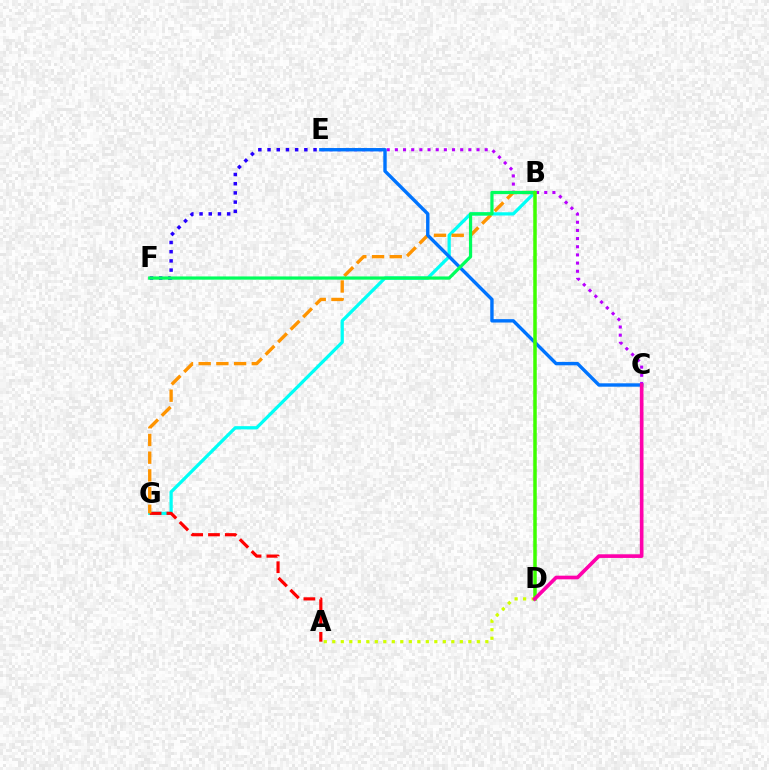{('B', 'G'): [{'color': '#00fff6', 'line_style': 'solid', 'thickness': 2.34}, {'color': '#ff9400', 'line_style': 'dashed', 'thickness': 2.41}], ('A', 'G'): [{'color': '#ff0000', 'line_style': 'dashed', 'thickness': 2.28}], ('E', 'F'): [{'color': '#2500ff', 'line_style': 'dotted', 'thickness': 2.5}], ('A', 'D'): [{'color': '#d1ff00', 'line_style': 'dotted', 'thickness': 2.31}], ('C', 'E'): [{'color': '#b900ff', 'line_style': 'dotted', 'thickness': 2.22}, {'color': '#0074ff', 'line_style': 'solid', 'thickness': 2.44}], ('B', 'F'): [{'color': '#00ff5c', 'line_style': 'solid', 'thickness': 2.32}], ('B', 'D'): [{'color': '#3dff00', 'line_style': 'solid', 'thickness': 2.52}], ('C', 'D'): [{'color': '#ff00ac', 'line_style': 'solid', 'thickness': 2.63}]}